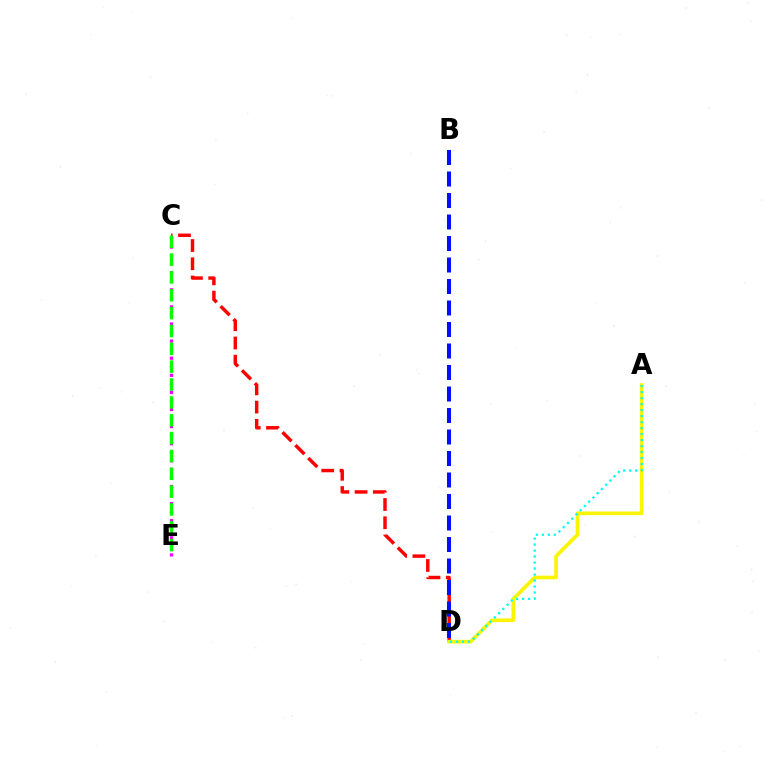{('C', 'D'): [{'color': '#ff0000', 'line_style': 'dashed', 'thickness': 2.48}], ('A', 'D'): [{'color': '#fcf500', 'line_style': 'solid', 'thickness': 2.64}, {'color': '#00fff6', 'line_style': 'dotted', 'thickness': 1.63}], ('C', 'E'): [{'color': '#ee00ff', 'line_style': 'dotted', 'thickness': 2.32}, {'color': '#08ff00', 'line_style': 'dashed', 'thickness': 2.43}], ('B', 'D'): [{'color': '#0010ff', 'line_style': 'dashed', 'thickness': 2.92}]}